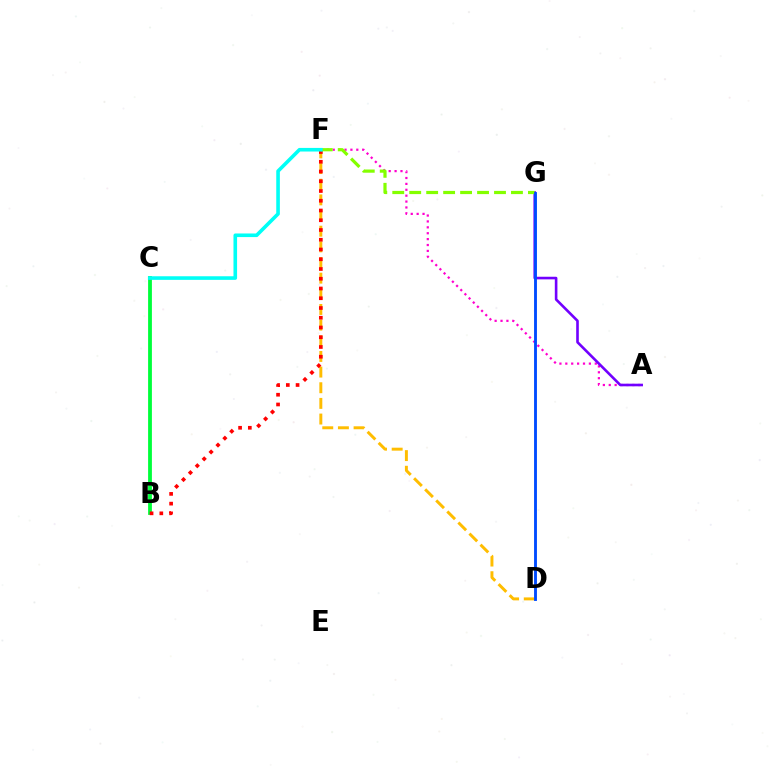{('A', 'F'): [{'color': '#ff00cf', 'line_style': 'dotted', 'thickness': 1.6}], ('D', 'F'): [{'color': '#ffbd00', 'line_style': 'dashed', 'thickness': 2.13}], ('B', 'C'): [{'color': '#00ff39', 'line_style': 'solid', 'thickness': 2.74}], ('A', 'G'): [{'color': '#7200ff', 'line_style': 'solid', 'thickness': 1.88}], ('B', 'F'): [{'color': '#ff0000', 'line_style': 'dotted', 'thickness': 2.65}], ('F', 'G'): [{'color': '#84ff00', 'line_style': 'dashed', 'thickness': 2.3}], ('C', 'F'): [{'color': '#00fff6', 'line_style': 'solid', 'thickness': 2.6}], ('D', 'G'): [{'color': '#004bff', 'line_style': 'solid', 'thickness': 2.07}]}